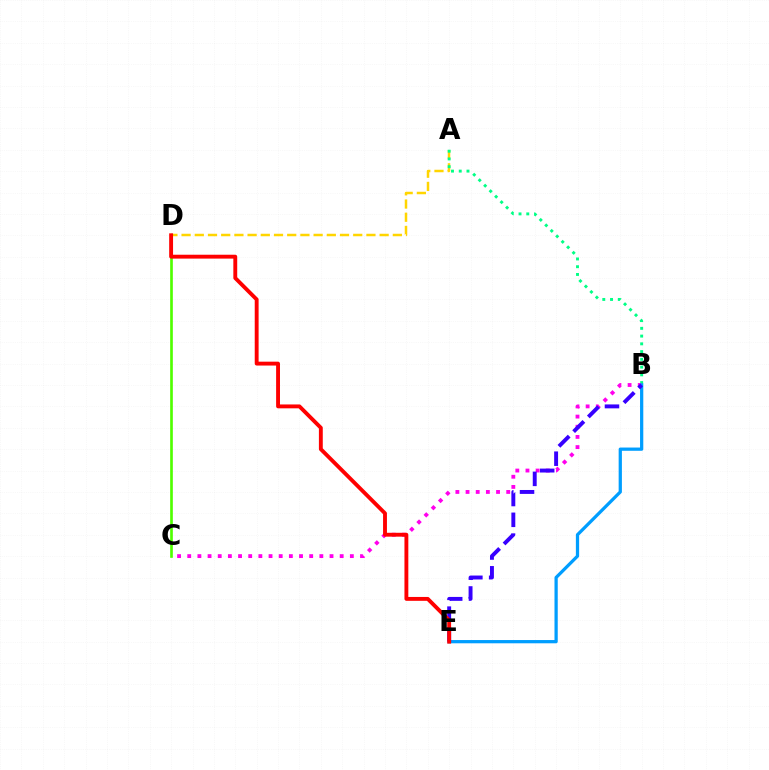{('A', 'D'): [{'color': '#ffd500', 'line_style': 'dashed', 'thickness': 1.79}], ('C', 'D'): [{'color': '#4fff00', 'line_style': 'solid', 'thickness': 1.92}], ('A', 'B'): [{'color': '#00ff86', 'line_style': 'dotted', 'thickness': 2.11}], ('B', 'C'): [{'color': '#ff00ed', 'line_style': 'dotted', 'thickness': 2.76}], ('B', 'E'): [{'color': '#009eff', 'line_style': 'solid', 'thickness': 2.34}, {'color': '#3700ff', 'line_style': 'dashed', 'thickness': 2.82}], ('D', 'E'): [{'color': '#ff0000', 'line_style': 'solid', 'thickness': 2.79}]}